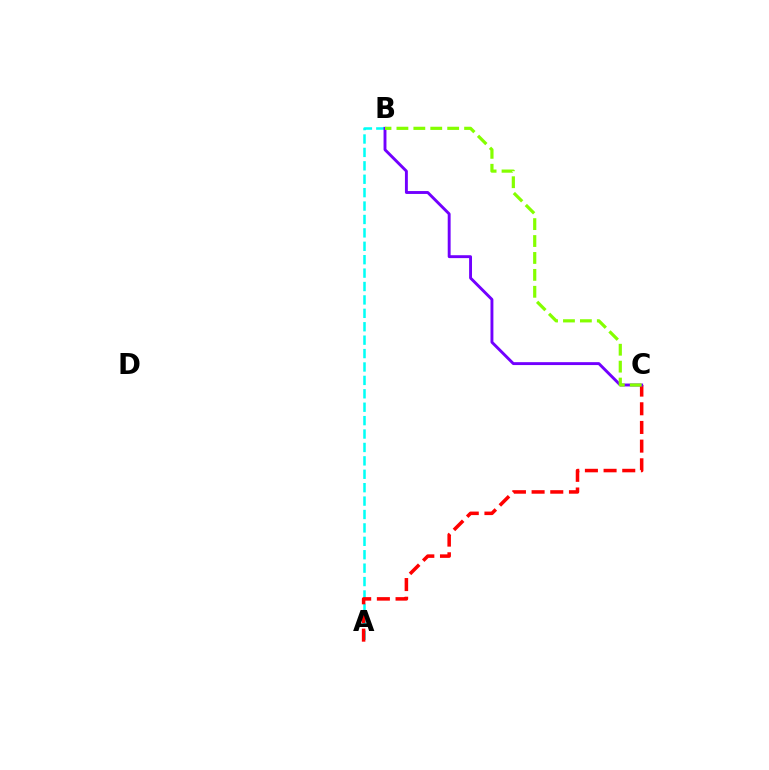{('A', 'B'): [{'color': '#00fff6', 'line_style': 'dashed', 'thickness': 1.82}], ('A', 'C'): [{'color': '#ff0000', 'line_style': 'dashed', 'thickness': 2.54}], ('B', 'C'): [{'color': '#7200ff', 'line_style': 'solid', 'thickness': 2.09}, {'color': '#84ff00', 'line_style': 'dashed', 'thickness': 2.3}]}